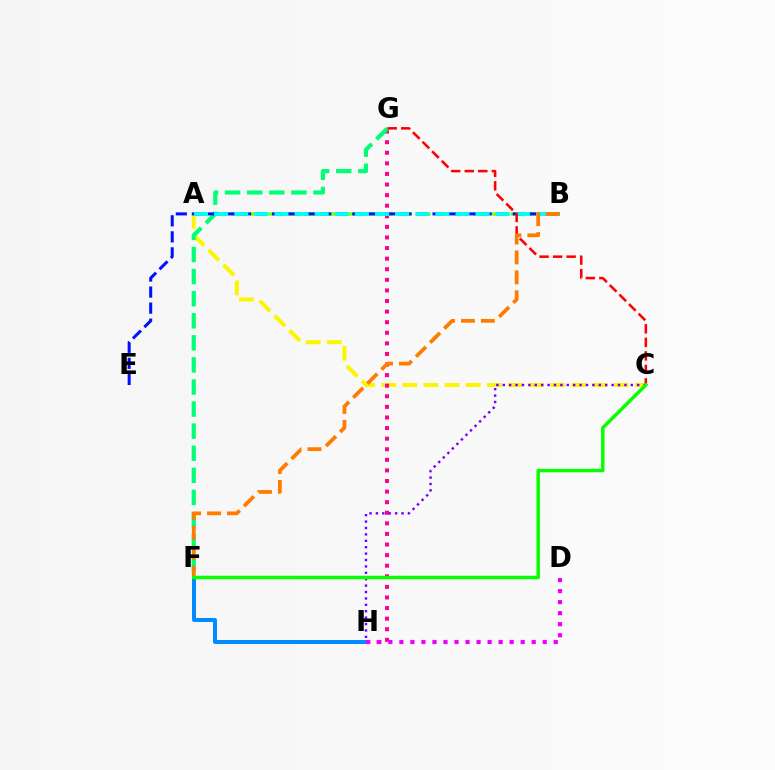{('A', 'C'): [{'color': '#fcf500', 'line_style': 'dashed', 'thickness': 2.87}], ('G', 'H'): [{'color': '#ff0094', 'line_style': 'dotted', 'thickness': 2.88}], ('C', 'H'): [{'color': '#7200ff', 'line_style': 'dotted', 'thickness': 1.74}], ('F', 'H'): [{'color': '#008cff', 'line_style': 'solid', 'thickness': 2.88}], ('A', 'B'): [{'color': '#84ff00', 'line_style': 'dashed', 'thickness': 2.53}, {'color': '#00fff6', 'line_style': 'dashed', 'thickness': 2.73}], ('F', 'G'): [{'color': '#00ff74', 'line_style': 'dashed', 'thickness': 3.0}], ('B', 'E'): [{'color': '#0010ff', 'line_style': 'dashed', 'thickness': 2.18}], ('D', 'H'): [{'color': '#ee00ff', 'line_style': 'dotted', 'thickness': 3.0}], ('C', 'G'): [{'color': '#ff0000', 'line_style': 'dashed', 'thickness': 1.84}], ('B', 'F'): [{'color': '#ff7c00', 'line_style': 'dashed', 'thickness': 2.7}], ('C', 'F'): [{'color': '#08ff00', 'line_style': 'solid', 'thickness': 2.5}]}